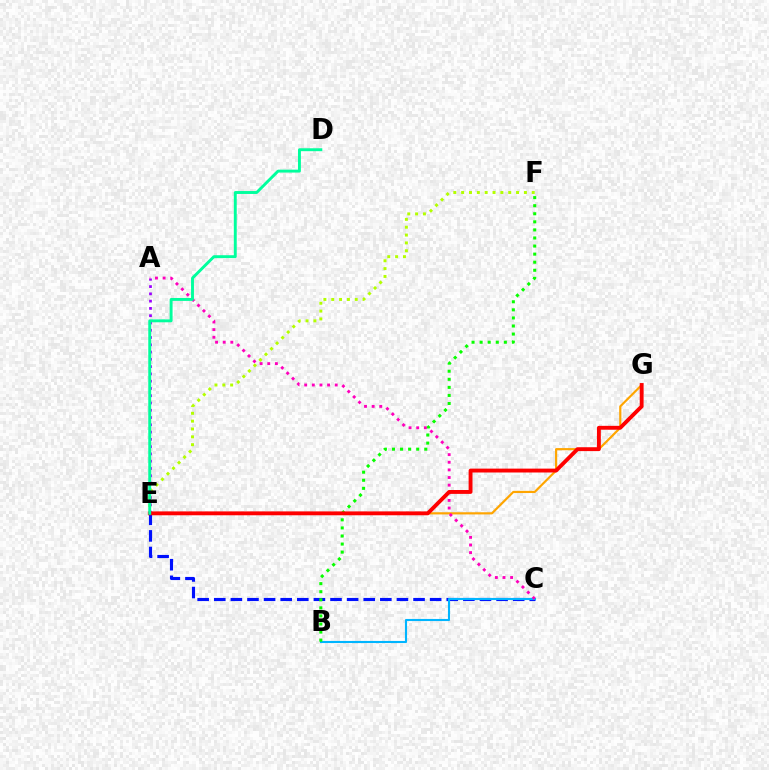{('C', 'E'): [{'color': '#0010ff', 'line_style': 'dashed', 'thickness': 2.26}], ('B', 'C'): [{'color': '#00b5ff', 'line_style': 'solid', 'thickness': 1.52}], ('B', 'F'): [{'color': '#08ff00', 'line_style': 'dotted', 'thickness': 2.19}], ('A', 'E'): [{'color': '#9b00ff', 'line_style': 'dotted', 'thickness': 1.98}], ('E', 'G'): [{'color': '#ffa500', 'line_style': 'solid', 'thickness': 1.57}, {'color': '#ff0000', 'line_style': 'solid', 'thickness': 2.79}], ('E', 'F'): [{'color': '#b3ff00', 'line_style': 'dotted', 'thickness': 2.13}], ('A', 'C'): [{'color': '#ff00bd', 'line_style': 'dotted', 'thickness': 2.07}], ('D', 'E'): [{'color': '#00ff9d', 'line_style': 'solid', 'thickness': 2.1}]}